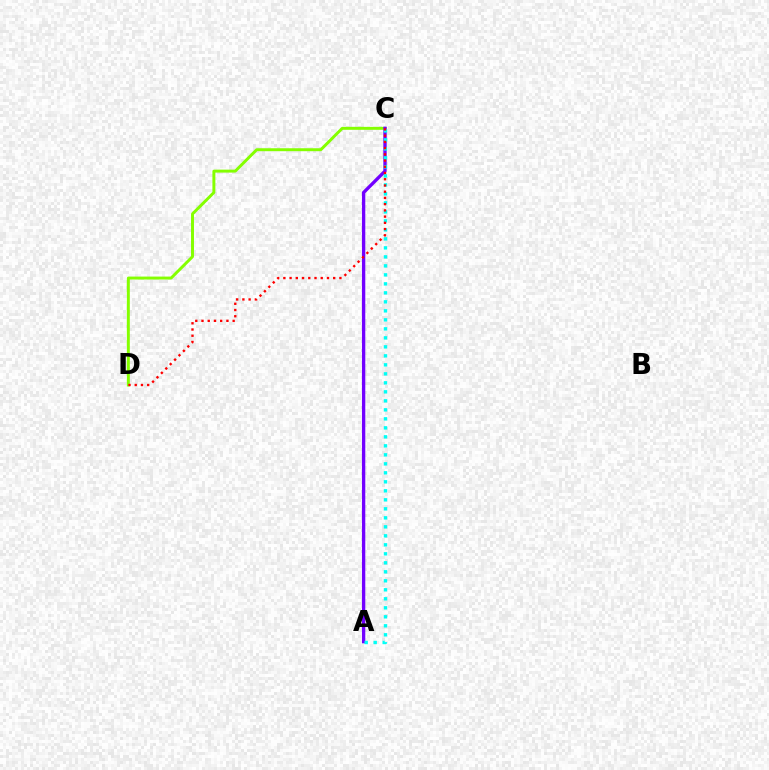{('C', 'D'): [{'color': '#84ff00', 'line_style': 'solid', 'thickness': 2.13}, {'color': '#ff0000', 'line_style': 'dotted', 'thickness': 1.69}], ('A', 'C'): [{'color': '#7200ff', 'line_style': 'solid', 'thickness': 2.4}, {'color': '#00fff6', 'line_style': 'dotted', 'thickness': 2.44}]}